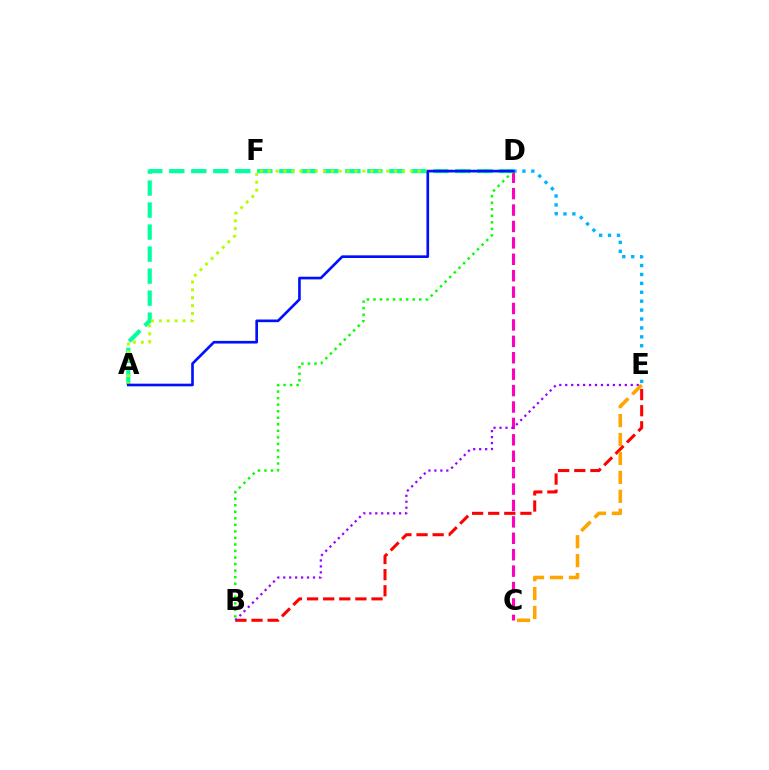{('C', 'D'): [{'color': '#ff00bd', 'line_style': 'dashed', 'thickness': 2.23}], ('A', 'D'): [{'color': '#00ff9d', 'line_style': 'dashed', 'thickness': 2.99}, {'color': '#b3ff00', 'line_style': 'dotted', 'thickness': 2.14}, {'color': '#0010ff', 'line_style': 'solid', 'thickness': 1.91}], ('B', 'E'): [{'color': '#ff0000', 'line_style': 'dashed', 'thickness': 2.19}, {'color': '#9b00ff', 'line_style': 'dotted', 'thickness': 1.62}], ('D', 'E'): [{'color': '#00b5ff', 'line_style': 'dotted', 'thickness': 2.42}], ('C', 'E'): [{'color': '#ffa500', 'line_style': 'dashed', 'thickness': 2.57}], ('B', 'D'): [{'color': '#08ff00', 'line_style': 'dotted', 'thickness': 1.78}]}